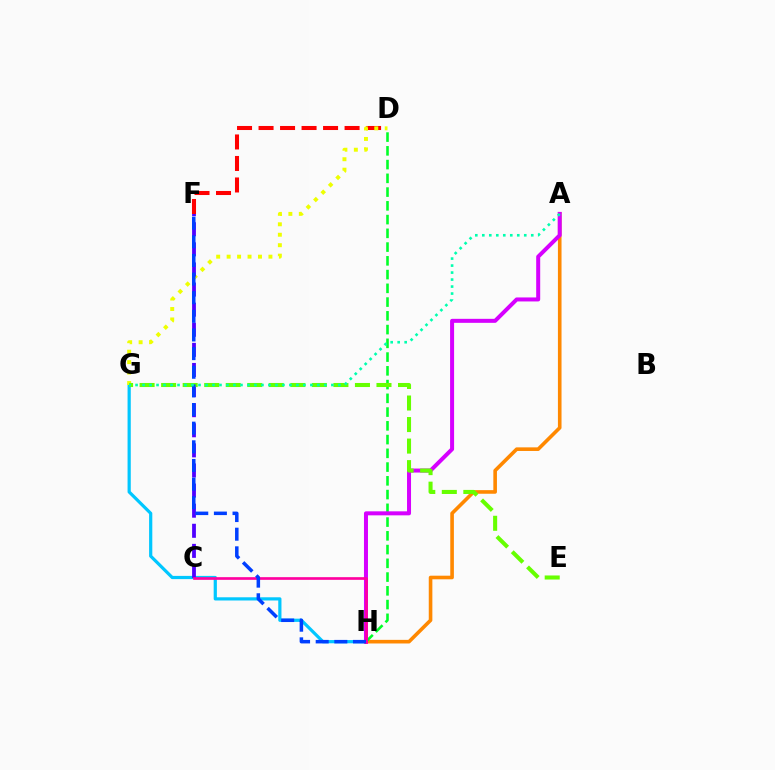{('G', 'H'): [{'color': '#00c7ff', 'line_style': 'solid', 'thickness': 2.31}], ('A', 'H'): [{'color': '#ff8800', 'line_style': 'solid', 'thickness': 2.6}, {'color': '#d600ff', 'line_style': 'solid', 'thickness': 2.88}], ('D', 'F'): [{'color': '#ff0000', 'line_style': 'dashed', 'thickness': 2.92}], ('D', 'H'): [{'color': '#00ff27', 'line_style': 'dashed', 'thickness': 1.87}], ('D', 'G'): [{'color': '#eeff00', 'line_style': 'dotted', 'thickness': 2.84}], ('C', 'F'): [{'color': '#4f00ff', 'line_style': 'dashed', 'thickness': 2.73}], ('C', 'H'): [{'color': '#ff00a0', 'line_style': 'solid', 'thickness': 1.92}], ('E', 'G'): [{'color': '#66ff00', 'line_style': 'dashed', 'thickness': 2.93}], ('F', 'H'): [{'color': '#003fff', 'line_style': 'dashed', 'thickness': 2.53}], ('A', 'G'): [{'color': '#00ffaf', 'line_style': 'dotted', 'thickness': 1.9}]}